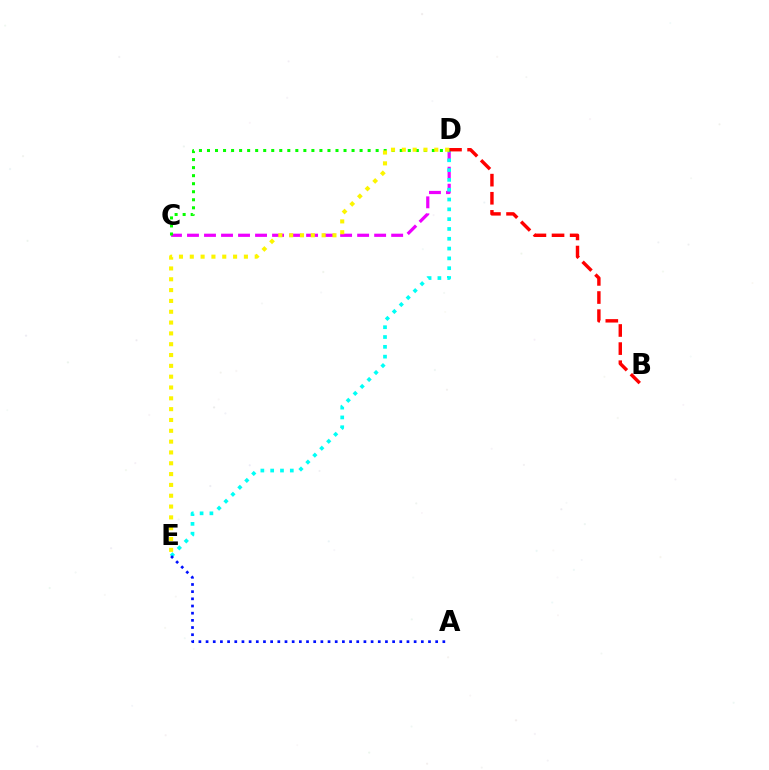{('C', 'D'): [{'color': '#ee00ff', 'line_style': 'dashed', 'thickness': 2.31}, {'color': '#08ff00', 'line_style': 'dotted', 'thickness': 2.18}], ('D', 'E'): [{'color': '#00fff6', 'line_style': 'dotted', 'thickness': 2.67}, {'color': '#fcf500', 'line_style': 'dotted', 'thickness': 2.94}], ('A', 'E'): [{'color': '#0010ff', 'line_style': 'dotted', 'thickness': 1.95}], ('B', 'D'): [{'color': '#ff0000', 'line_style': 'dashed', 'thickness': 2.46}]}